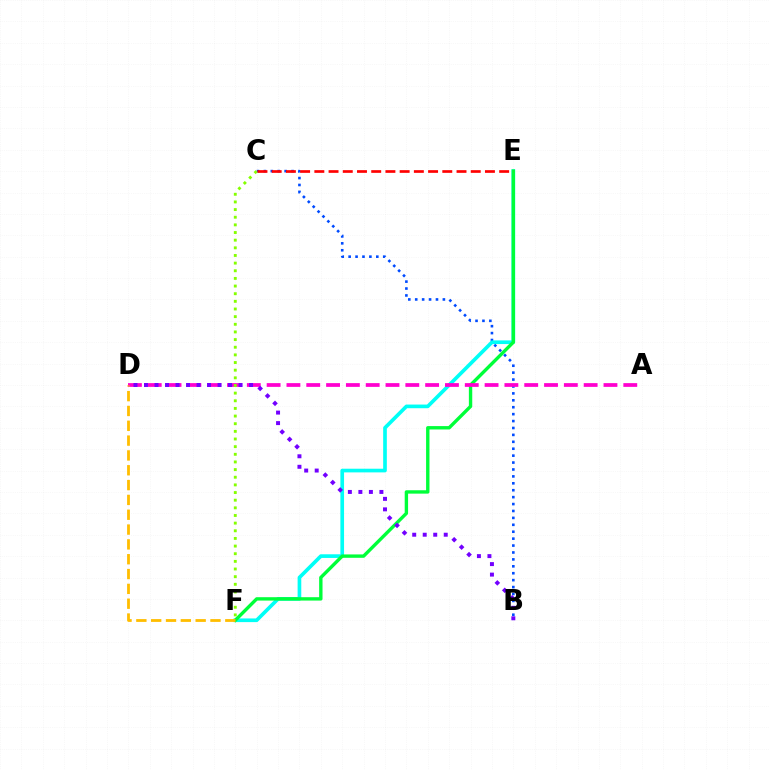{('B', 'C'): [{'color': '#004bff', 'line_style': 'dotted', 'thickness': 1.88}], ('E', 'F'): [{'color': '#00fff6', 'line_style': 'solid', 'thickness': 2.64}, {'color': '#00ff39', 'line_style': 'solid', 'thickness': 2.43}], ('A', 'D'): [{'color': '#ff00cf', 'line_style': 'dashed', 'thickness': 2.69}], ('D', 'F'): [{'color': '#ffbd00', 'line_style': 'dashed', 'thickness': 2.01}], ('B', 'D'): [{'color': '#7200ff', 'line_style': 'dotted', 'thickness': 2.86}], ('C', 'F'): [{'color': '#84ff00', 'line_style': 'dotted', 'thickness': 2.08}], ('C', 'E'): [{'color': '#ff0000', 'line_style': 'dashed', 'thickness': 1.93}]}